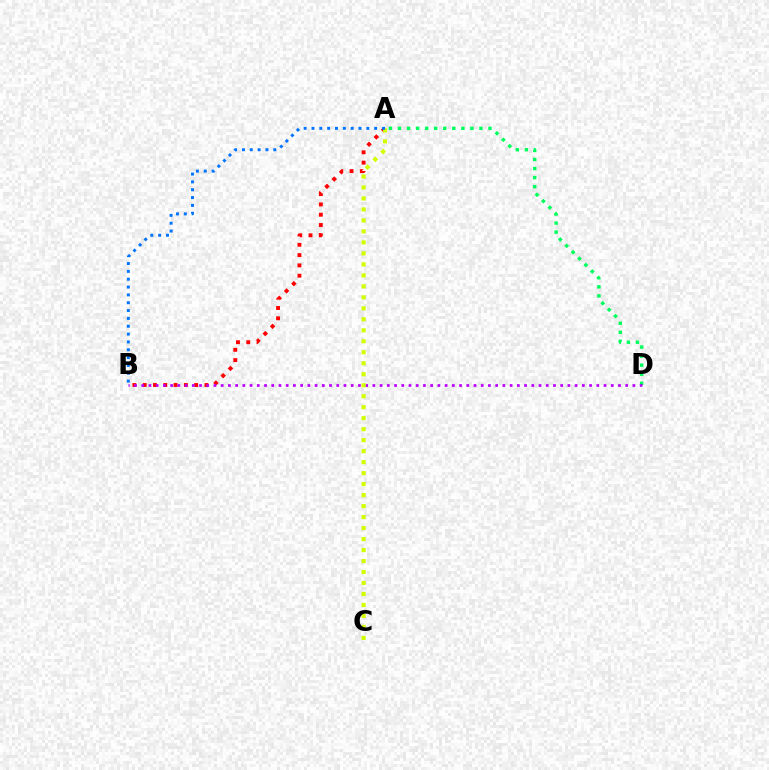{('A', 'D'): [{'color': '#00ff5c', 'line_style': 'dotted', 'thickness': 2.46}], ('A', 'B'): [{'color': '#ff0000', 'line_style': 'dotted', 'thickness': 2.8}, {'color': '#0074ff', 'line_style': 'dotted', 'thickness': 2.13}], ('B', 'D'): [{'color': '#b900ff', 'line_style': 'dotted', 'thickness': 1.96}], ('A', 'C'): [{'color': '#d1ff00', 'line_style': 'dotted', 'thickness': 2.99}]}